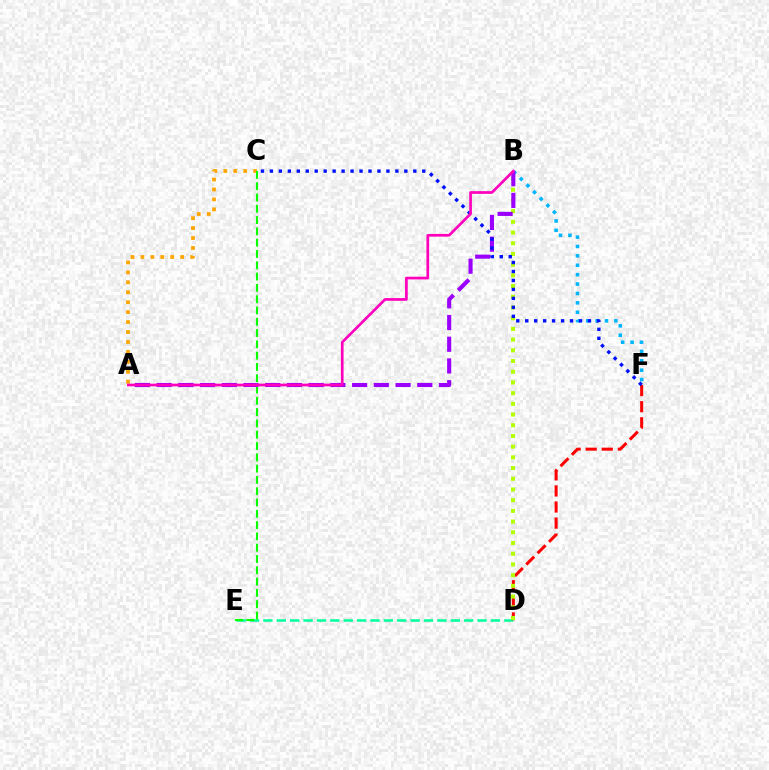{('B', 'F'): [{'color': '#00b5ff', 'line_style': 'dotted', 'thickness': 2.55}], ('D', 'E'): [{'color': '#00ff9d', 'line_style': 'dashed', 'thickness': 1.82}], ('D', 'F'): [{'color': '#ff0000', 'line_style': 'dashed', 'thickness': 2.18}], ('B', 'D'): [{'color': '#b3ff00', 'line_style': 'dotted', 'thickness': 2.91}], ('A', 'C'): [{'color': '#ffa500', 'line_style': 'dotted', 'thickness': 2.7}], ('C', 'E'): [{'color': '#08ff00', 'line_style': 'dashed', 'thickness': 1.53}], ('A', 'B'): [{'color': '#9b00ff', 'line_style': 'dashed', 'thickness': 2.95}, {'color': '#ff00bd', 'line_style': 'solid', 'thickness': 1.94}], ('C', 'F'): [{'color': '#0010ff', 'line_style': 'dotted', 'thickness': 2.44}]}